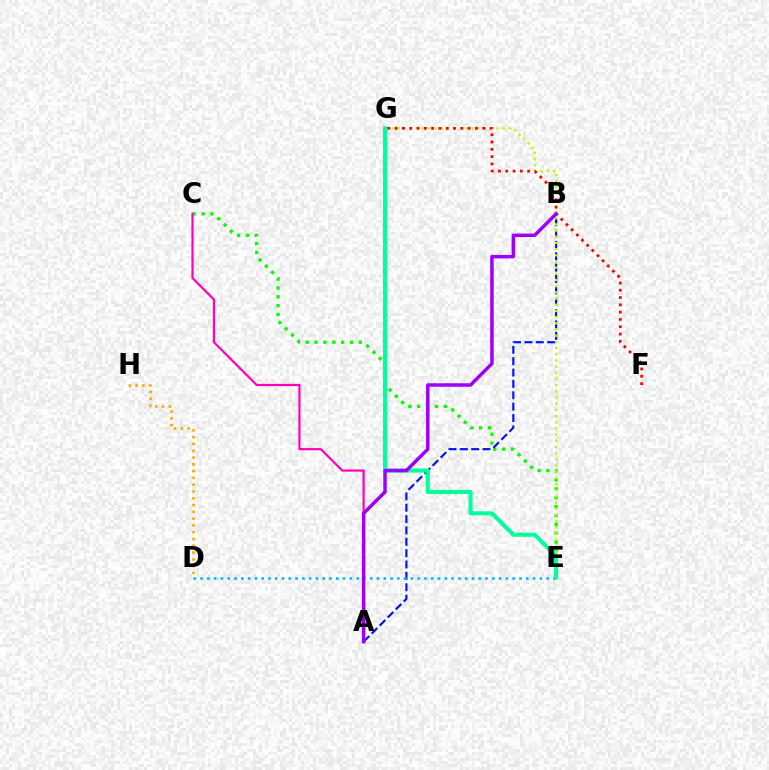{('C', 'E'): [{'color': '#08ff00', 'line_style': 'dotted', 'thickness': 2.41}], ('D', 'H'): [{'color': '#ffa500', 'line_style': 'dotted', 'thickness': 1.84}], ('A', 'B'): [{'color': '#0010ff', 'line_style': 'dashed', 'thickness': 1.54}, {'color': '#9b00ff', 'line_style': 'solid', 'thickness': 2.5}], ('E', 'G'): [{'color': '#b3ff00', 'line_style': 'dotted', 'thickness': 1.68}, {'color': '#00ff9d', 'line_style': 'solid', 'thickness': 2.93}], ('D', 'E'): [{'color': '#00b5ff', 'line_style': 'dotted', 'thickness': 1.84}], ('A', 'C'): [{'color': '#ff00bd', 'line_style': 'solid', 'thickness': 1.58}], ('F', 'G'): [{'color': '#ff0000', 'line_style': 'dotted', 'thickness': 1.98}]}